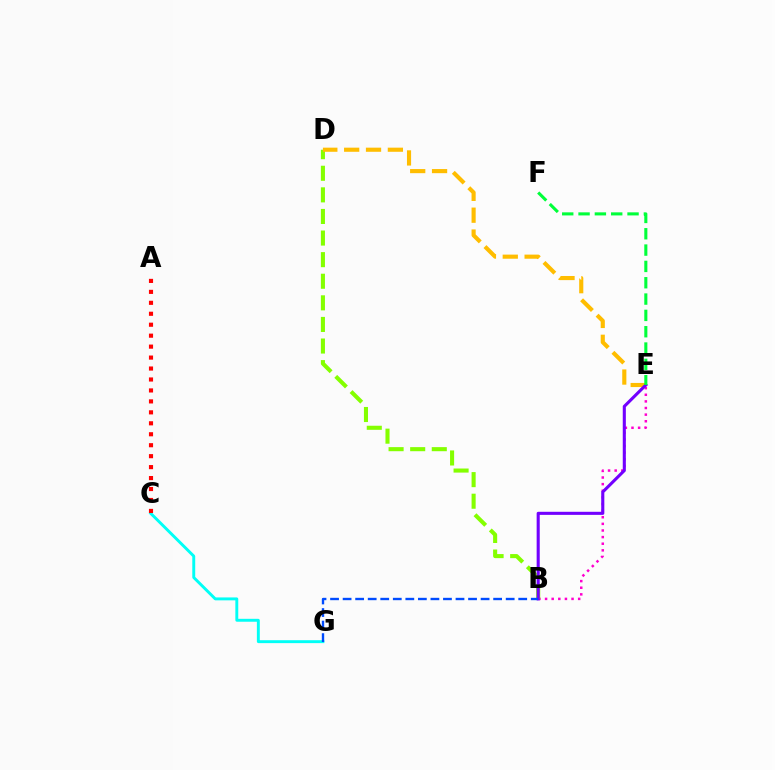{('B', 'E'): [{'color': '#ff00cf', 'line_style': 'dotted', 'thickness': 1.8}, {'color': '#7200ff', 'line_style': 'solid', 'thickness': 2.22}], ('C', 'G'): [{'color': '#00fff6', 'line_style': 'solid', 'thickness': 2.1}], ('B', 'D'): [{'color': '#84ff00', 'line_style': 'dashed', 'thickness': 2.93}], ('D', 'E'): [{'color': '#ffbd00', 'line_style': 'dashed', 'thickness': 2.97}], ('E', 'F'): [{'color': '#00ff39', 'line_style': 'dashed', 'thickness': 2.22}], ('A', 'C'): [{'color': '#ff0000', 'line_style': 'dotted', 'thickness': 2.98}], ('B', 'G'): [{'color': '#004bff', 'line_style': 'dashed', 'thickness': 1.7}]}